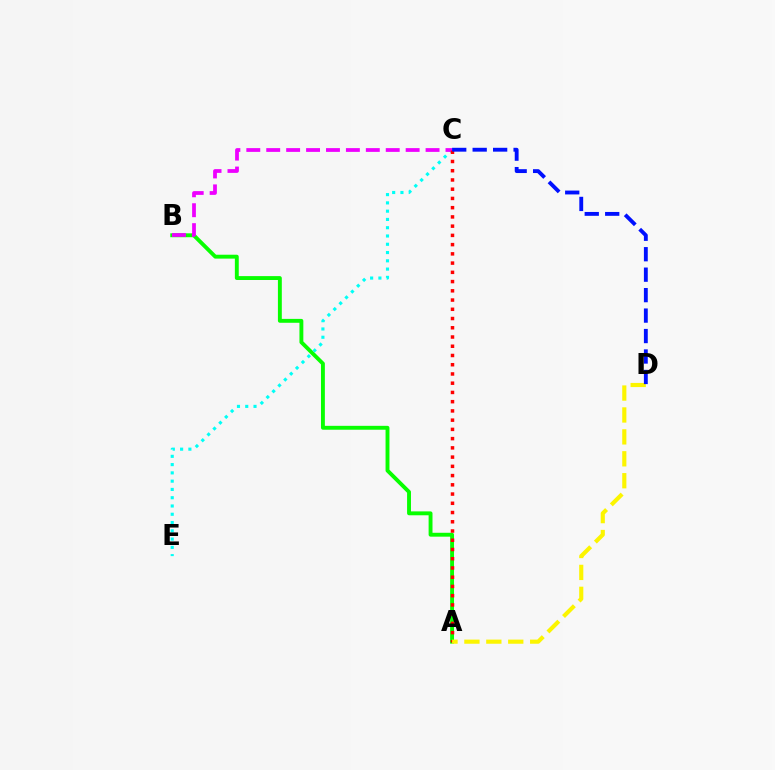{('A', 'B'): [{'color': '#08ff00', 'line_style': 'solid', 'thickness': 2.8}], ('C', 'E'): [{'color': '#00fff6', 'line_style': 'dotted', 'thickness': 2.25}], ('B', 'C'): [{'color': '#ee00ff', 'line_style': 'dashed', 'thickness': 2.71}], ('A', 'C'): [{'color': '#ff0000', 'line_style': 'dotted', 'thickness': 2.51}], ('A', 'D'): [{'color': '#fcf500', 'line_style': 'dashed', 'thickness': 2.98}], ('C', 'D'): [{'color': '#0010ff', 'line_style': 'dashed', 'thickness': 2.78}]}